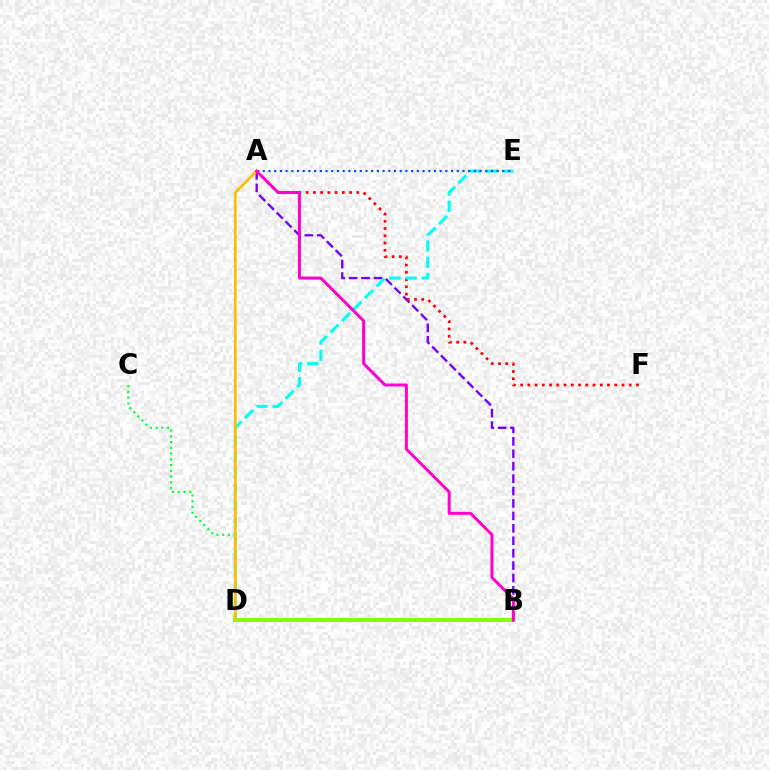{('A', 'B'): [{'color': '#7200ff', 'line_style': 'dashed', 'thickness': 1.69}, {'color': '#ff00cf', 'line_style': 'solid', 'thickness': 2.15}], ('B', 'D'): [{'color': '#84ff00', 'line_style': 'solid', 'thickness': 2.81}], ('C', 'D'): [{'color': '#00ff39', 'line_style': 'dotted', 'thickness': 1.56}], ('A', 'F'): [{'color': '#ff0000', 'line_style': 'dotted', 'thickness': 1.97}], ('D', 'E'): [{'color': '#00fff6', 'line_style': 'dashed', 'thickness': 2.2}], ('A', 'E'): [{'color': '#004bff', 'line_style': 'dotted', 'thickness': 1.55}], ('A', 'D'): [{'color': '#ffbd00', 'line_style': 'solid', 'thickness': 1.91}]}